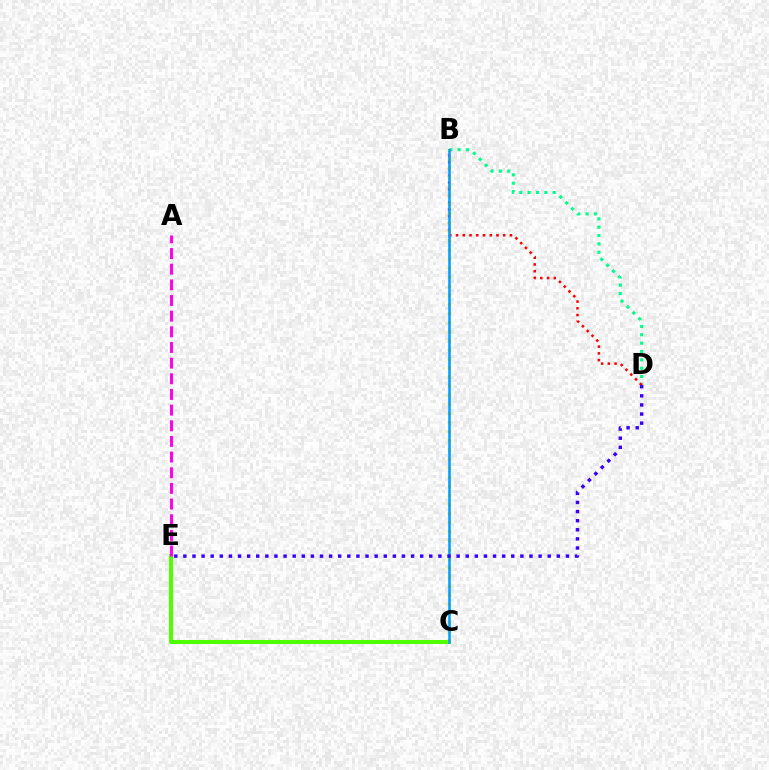{('B', 'D'): [{'color': '#00ff86', 'line_style': 'dotted', 'thickness': 2.27}, {'color': '#ff0000', 'line_style': 'dotted', 'thickness': 1.83}], ('C', 'E'): [{'color': '#4fff00', 'line_style': 'solid', 'thickness': 2.9}], ('A', 'E'): [{'color': '#ff00ed', 'line_style': 'dashed', 'thickness': 2.13}], ('B', 'C'): [{'color': '#ffd500', 'line_style': 'dotted', 'thickness': 2.47}, {'color': '#009eff', 'line_style': 'solid', 'thickness': 1.82}], ('D', 'E'): [{'color': '#3700ff', 'line_style': 'dotted', 'thickness': 2.47}]}